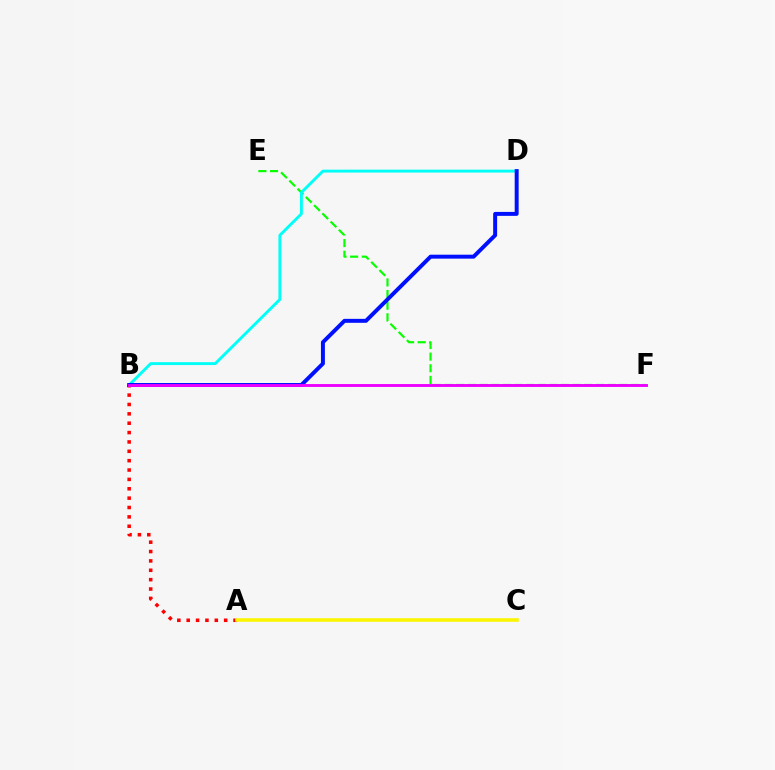{('E', 'F'): [{'color': '#08ff00', 'line_style': 'dashed', 'thickness': 1.58}], ('B', 'D'): [{'color': '#00fff6', 'line_style': 'solid', 'thickness': 2.08}, {'color': '#0010ff', 'line_style': 'solid', 'thickness': 2.85}], ('A', 'B'): [{'color': '#ff0000', 'line_style': 'dotted', 'thickness': 2.54}], ('A', 'C'): [{'color': '#fcf500', 'line_style': 'solid', 'thickness': 2.57}], ('B', 'F'): [{'color': '#ee00ff', 'line_style': 'solid', 'thickness': 2.08}]}